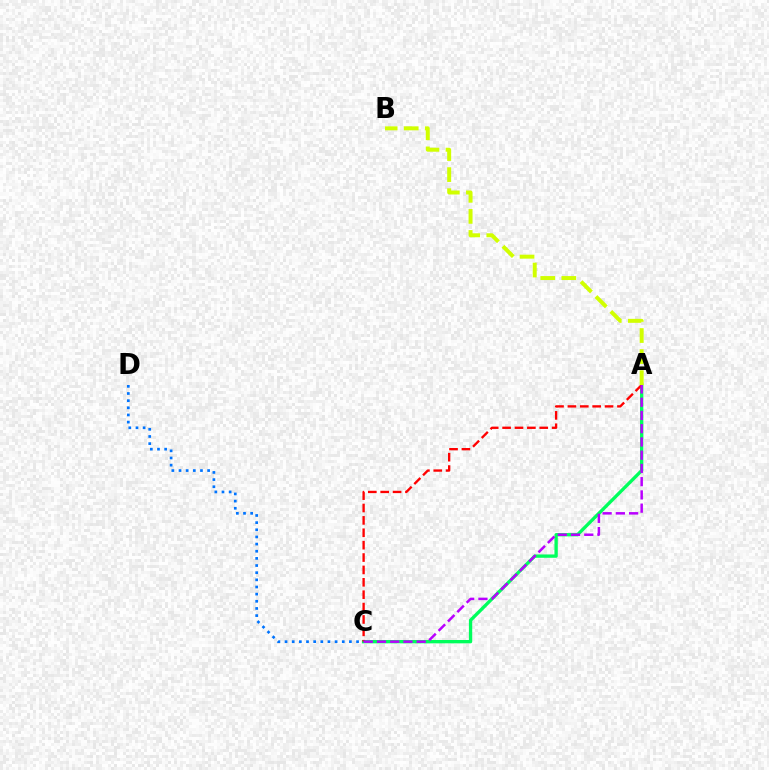{('A', 'C'): [{'color': '#00ff5c', 'line_style': 'solid', 'thickness': 2.39}, {'color': '#ff0000', 'line_style': 'dashed', 'thickness': 1.68}, {'color': '#b900ff', 'line_style': 'dashed', 'thickness': 1.8}], ('A', 'B'): [{'color': '#d1ff00', 'line_style': 'dashed', 'thickness': 2.86}], ('C', 'D'): [{'color': '#0074ff', 'line_style': 'dotted', 'thickness': 1.94}]}